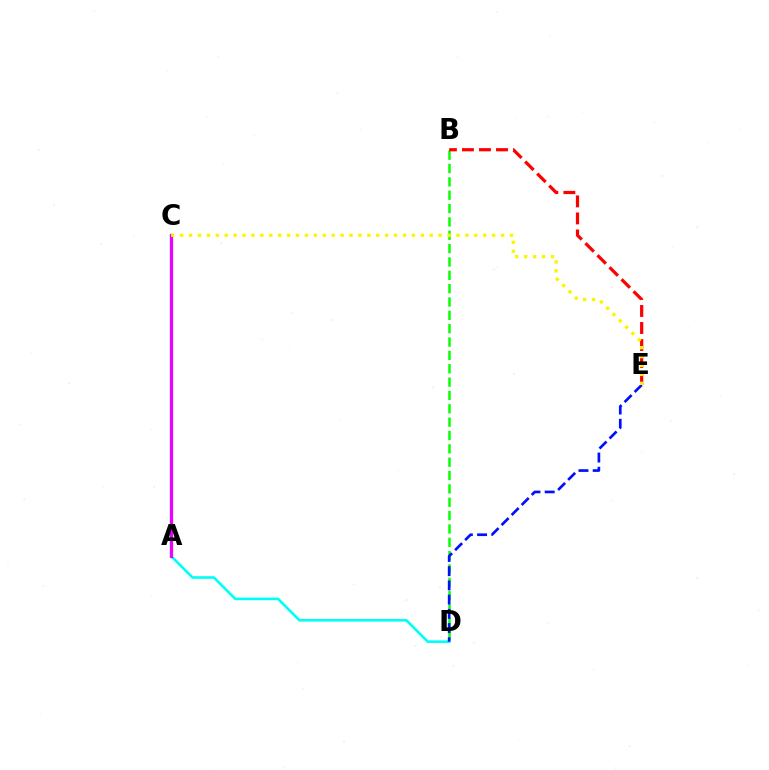{('B', 'D'): [{'color': '#08ff00', 'line_style': 'dashed', 'thickness': 1.81}], ('B', 'E'): [{'color': '#ff0000', 'line_style': 'dashed', 'thickness': 2.31}], ('C', 'D'): [{'color': '#00fff6', 'line_style': 'solid', 'thickness': 1.9}], ('A', 'C'): [{'color': '#ee00ff', 'line_style': 'solid', 'thickness': 2.33}], ('D', 'E'): [{'color': '#0010ff', 'line_style': 'dashed', 'thickness': 1.93}], ('C', 'E'): [{'color': '#fcf500', 'line_style': 'dotted', 'thickness': 2.42}]}